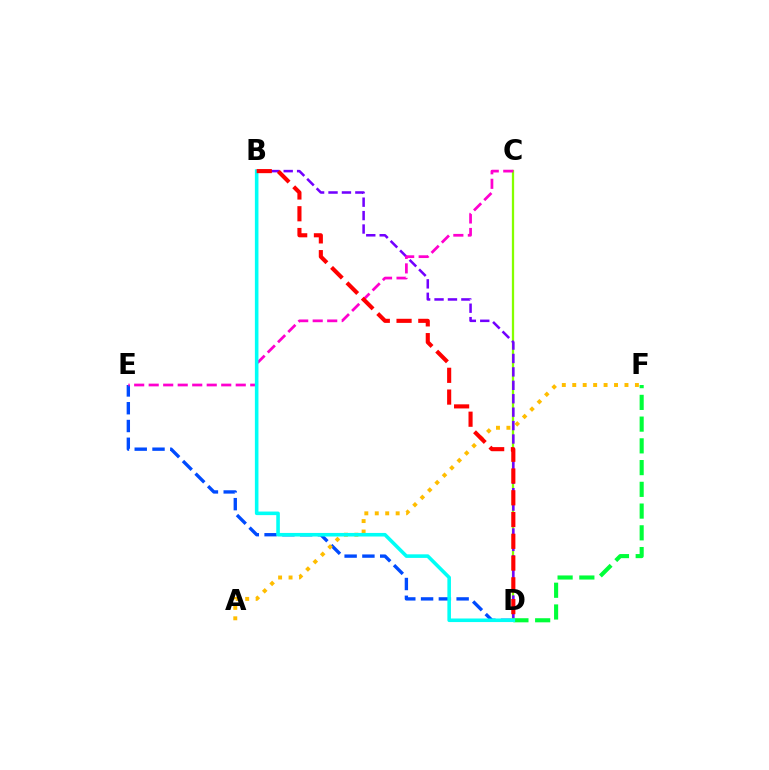{('D', 'E'): [{'color': '#004bff', 'line_style': 'dashed', 'thickness': 2.42}], ('C', 'D'): [{'color': '#84ff00', 'line_style': 'solid', 'thickness': 1.64}], ('B', 'D'): [{'color': '#7200ff', 'line_style': 'dashed', 'thickness': 1.82}, {'color': '#00fff6', 'line_style': 'solid', 'thickness': 2.58}, {'color': '#ff0000', 'line_style': 'dashed', 'thickness': 2.96}], ('C', 'E'): [{'color': '#ff00cf', 'line_style': 'dashed', 'thickness': 1.97}], ('A', 'F'): [{'color': '#ffbd00', 'line_style': 'dotted', 'thickness': 2.84}], ('D', 'F'): [{'color': '#00ff39', 'line_style': 'dashed', 'thickness': 2.95}]}